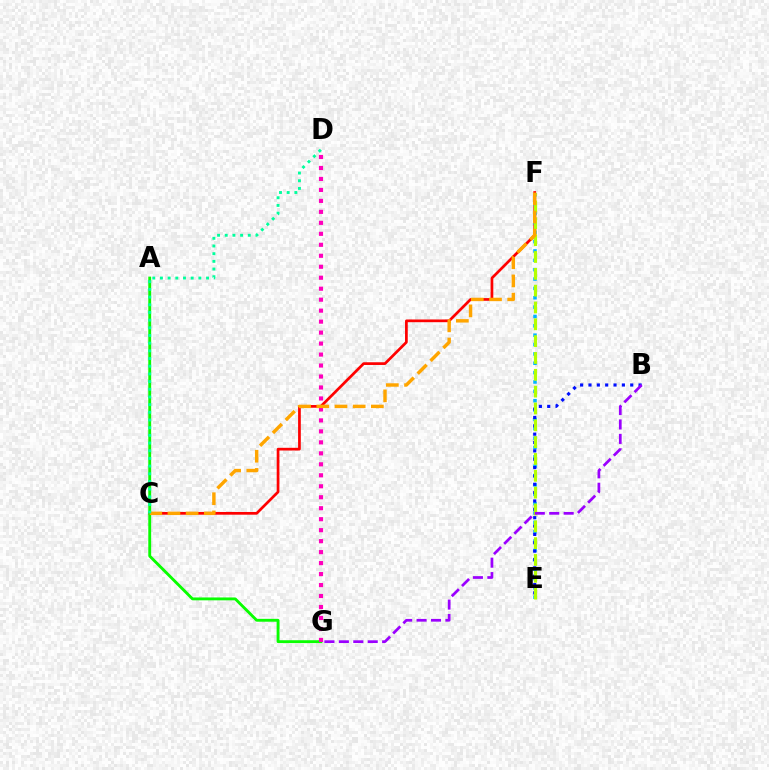{('C', 'F'): [{'color': '#ff0000', 'line_style': 'solid', 'thickness': 1.96}, {'color': '#ffa500', 'line_style': 'dashed', 'thickness': 2.47}], ('A', 'G'): [{'color': '#08ff00', 'line_style': 'solid', 'thickness': 2.06}], ('E', 'F'): [{'color': '#00b5ff', 'line_style': 'dotted', 'thickness': 2.54}, {'color': '#b3ff00', 'line_style': 'dashed', 'thickness': 2.29}], ('D', 'G'): [{'color': '#ff00bd', 'line_style': 'dotted', 'thickness': 2.98}], ('B', 'E'): [{'color': '#0010ff', 'line_style': 'dotted', 'thickness': 2.27}], ('C', 'D'): [{'color': '#00ff9d', 'line_style': 'dotted', 'thickness': 2.09}], ('B', 'G'): [{'color': '#9b00ff', 'line_style': 'dashed', 'thickness': 1.96}]}